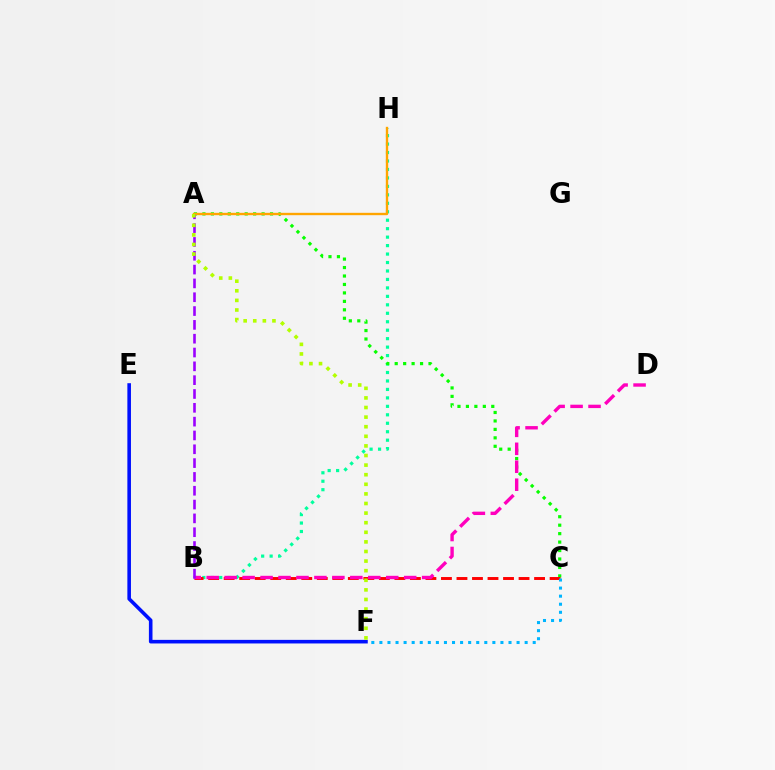{('B', 'H'): [{'color': '#00ff9d', 'line_style': 'dotted', 'thickness': 2.3}], ('A', 'C'): [{'color': '#08ff00', 'line_style': 'dotted', 'thickness': 2.3}], ('B', 'C'): [{'color': '#ff0000', 'line_style': 'dashed', 'thickness': 2.11}], ('E', 'F'): [{'color': '#0010ff', 'line_style': 'solid', 'thickness': 2.58}], ('A', 'H'): [{'color': '#ffa500', 'line_style': 'solid', 'thickness': 1.71}], ('B', 'D'): [{'color': '#ff00bd', 'line_style': 'dashed', 'thickness': 2.44}], ('A', 'B'): [{'color': '#9b00ff', 'line_style': 'dashed', 'thickness': 1.88}], ('C', 'F'): [{'color': '#00b5ff', 'line_style': 'dotted', 'thickness': 2.19}], ('A', 'F'): [{'color': '#b3ff00', 'line_style': 'dotted', 'thickness': 2.61}]}